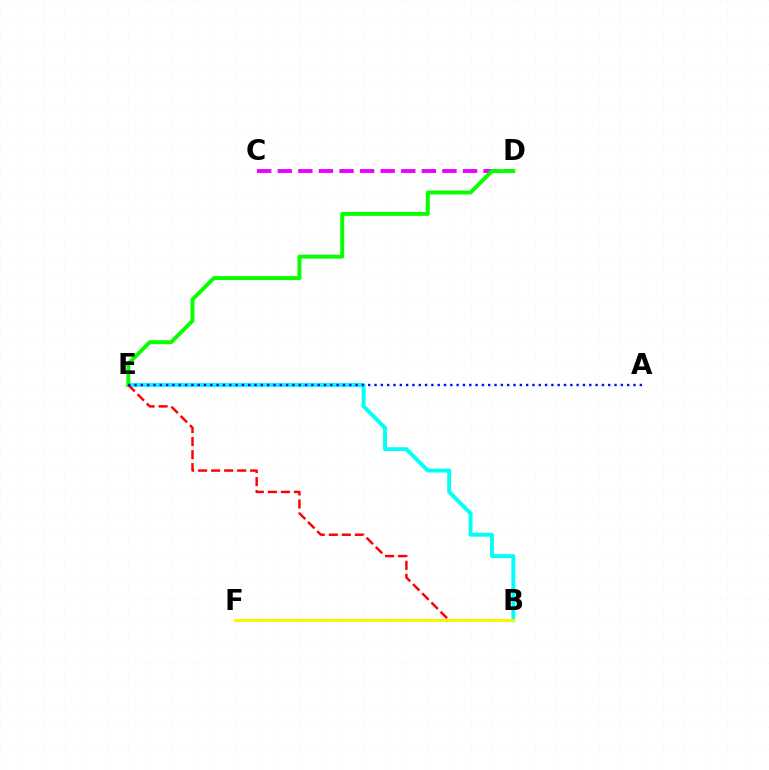{('B', 'E'): [{'color': '#00fff6', 'line_style': 'solid', 'thickness': 2.81}, {'color': '#ff0000', 'line_style': 'dashed', 'thickness': 1.77}], ('C', 'D'): [{'color': '#ee00ff', 'line_style': 'dashed', 'thickness': 2.8}], ('D', 'E'): [{'color': '#08ff00', 'line_style': 'solid', 'thickness': 2.83}], ('A', 'E'): [{'color': '#0010ff', 'line_style': 'dotted', 'thickness': 1.72}], ('B', 'F'): [{'color': '#fcf500', 'line_style': 'solid', 'thickness': 2.2}]}